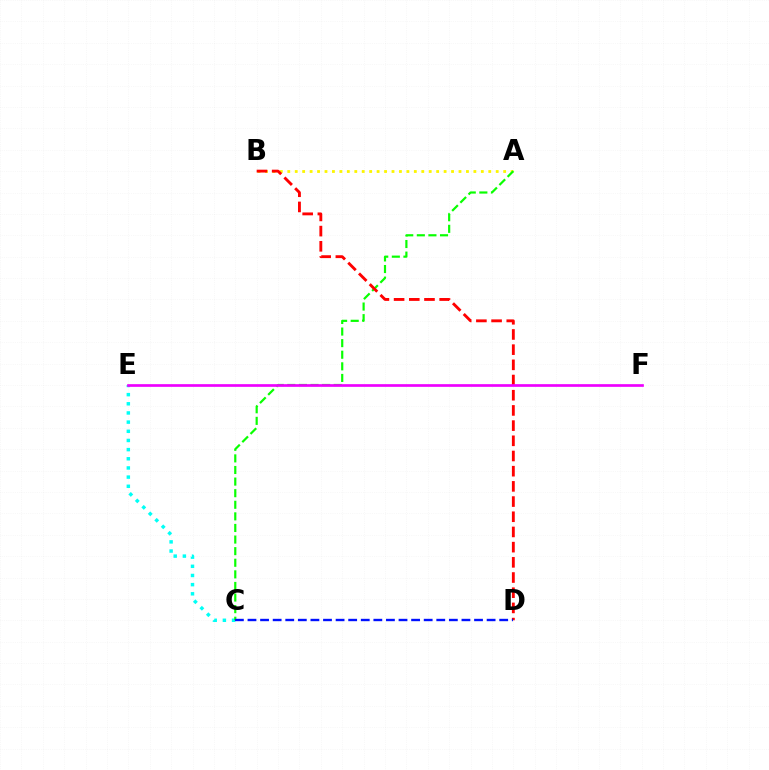{('A', 'B'): [{'color': '#fcf500', 'line_style': 'dotted', 'thickness': 2.02}], ('C', 'E'): [{'color': '#00fff6', 'line_style': 'dotted', 'thickness': 2.49}], ('A', 'C'): [{'color': '#08ff00', 'line_style': 'dashed', 'thickness': 1.58}], ('B', 'D'): [{'color': '#ff0000', 'line_style': 'dashed', 'thickness': 2.06}], ('C', 'D'): [{'color': '#0010ff', 'line_style': 'dashed', 'thickness': 1.71}], ('E', 'F'): [{'color': '#ee00ff', 'line_style': 'solid', 'thickness': 1.94}]}